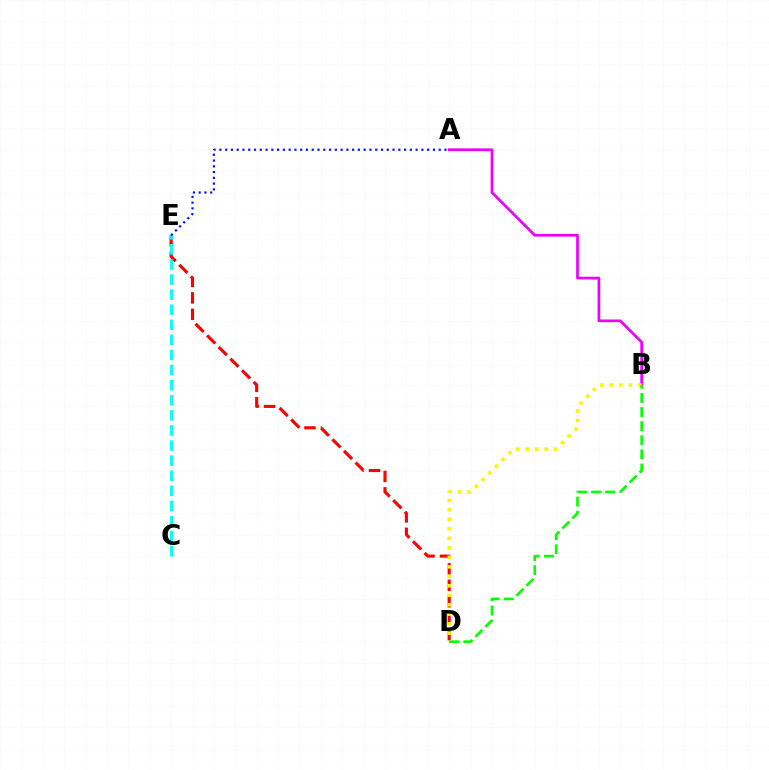{('A', 'B'): [{'color': '#ee00ff', 'line_style': 'solid', 'thickness': 1.95}], ('D', 'E'): [{'color': '#ff0000', 'line_style': 'dashed', 'thickness': 2.23}], ('B', 'D'): [{'color': '#fcf500', 'line_style': 'dotted', 'thickness': 2.58}, {'color': '#08ff00', 'line_style': 'dashed', 'thickness': 1.92}], ('C', 'E'): [{'color': '#00fff6', 'line_style': 'dashed', 'thickness': 2.05}], ('A', 'E'): [{'color': '#0010ff', 'line_style': 'dotted', 'thickness': 1.57}]}